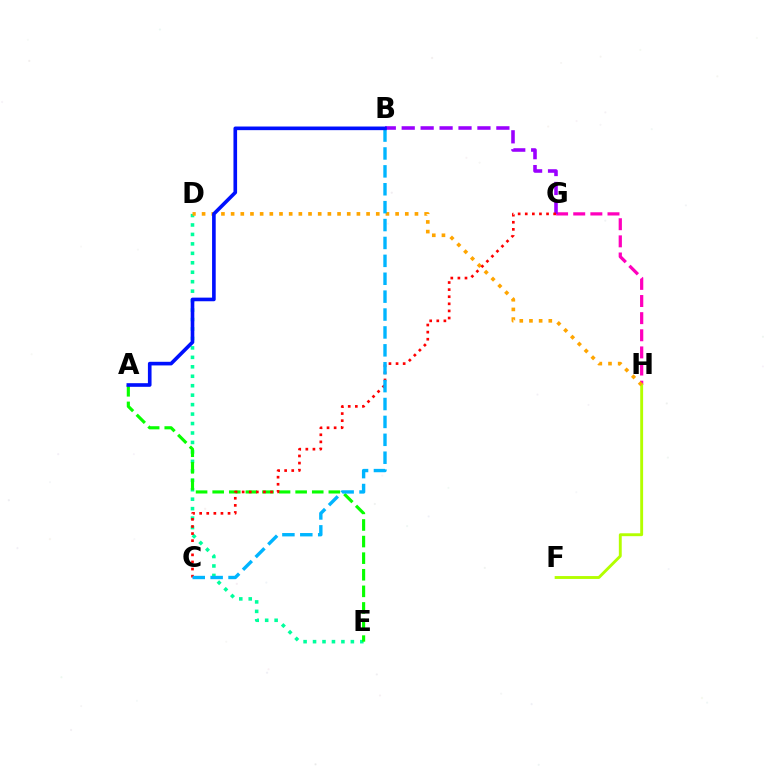{('D', 'E'): [{'color': '#00ff9d', 'line_style': 'dotted', 'thickness': 2.57}], ('G', 'H'): [{'color': '#ff00bd', 'line_style': 'dashed', 'thickness': 2.33}], ('A', 'E'): [{'color': '#08ff00', 'line_style': 'dashed', 'thickness': 2.25}], ('F', 'H'): [{'color': '#b3ff00', 'line_style': 'solid', 'thickness': 2.08}], ('D', 'H'): [{'color': '#ffa500', 'line_style': 'dotted', 'thickness': 2.63}], ('B', 'G'): [{'color': '#9b00ff', 'line_style': 'dashed', 'thickness': 2.57}], ('C', 'G'): [{'color': '#ff0000', 'line_style': 'dotted', 'thickness': 1.93}], ('B', 'C'): [{'color': '#00b5ff', 'line_style': 'dashed', 'thickness': 2.43}], ('A', 'B'): [{'color': '#0010ff', 'line_style': 'solid', 'thickness': 2.61}]}